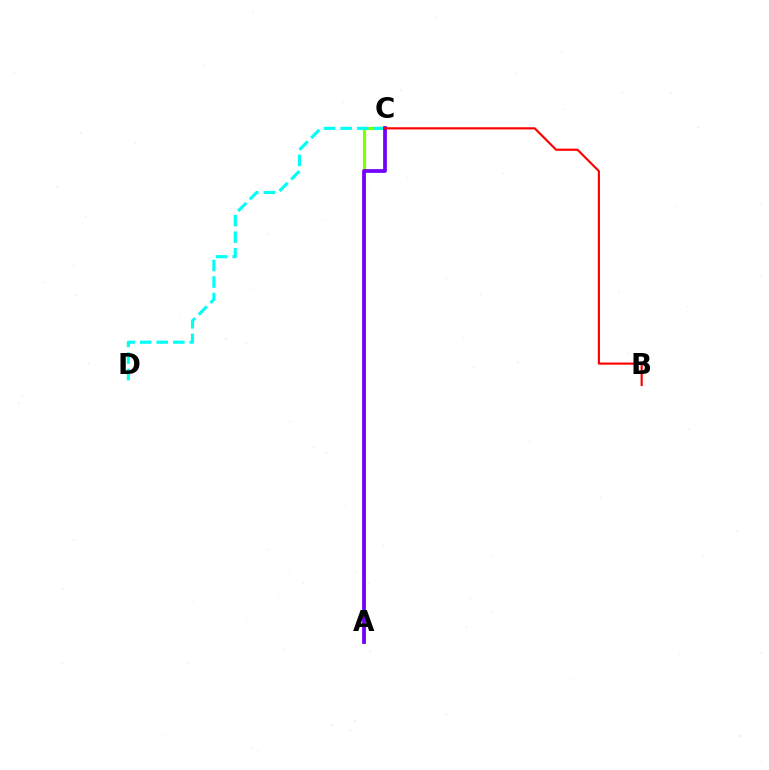{('A', 'C'): [{'color': '#84ff00', 'line_style': 'solid', 'thickness': 2.31}, {'color': '#7200ff', 'line_style': 'solid', 'thickness': 2.69}], ('C', 'D'): [{'color': '#00fff6', 'line_style': 'dashed', 'thickness': 2.25}], ('B', 'C'): [{'color': '#ff0000', 'line_style': 'solid', 'thickness': 1.55}]}